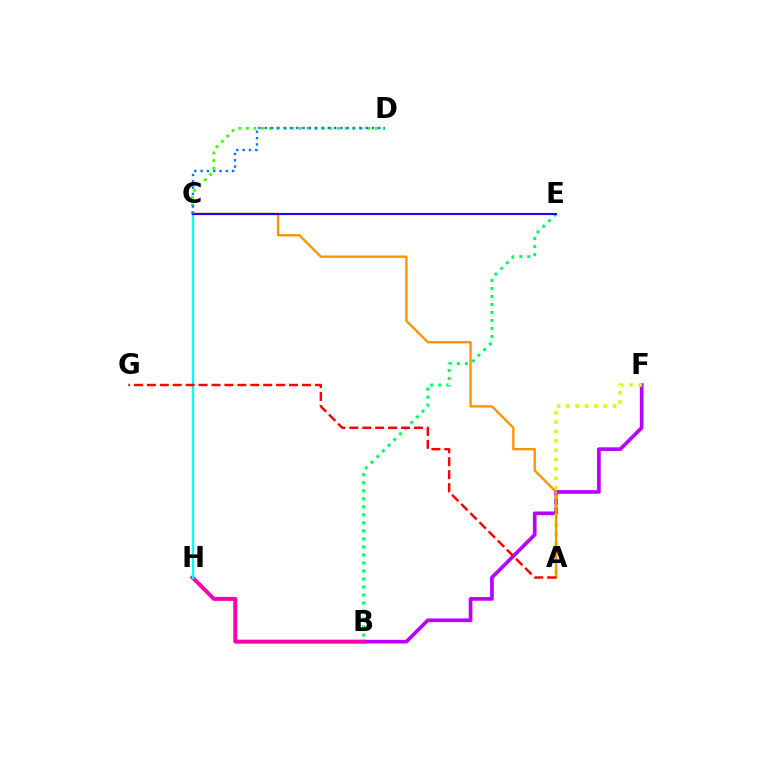{('B', 'F'): [{'color': '#b900ff', 'line_style': 'solid', 'thickness': 2.66}], ('B', 'H'): [{'color': '#ff00ac', 'line_style': 'solid', 'thickness': 2.87}], ('C', 'D'): [{'color': '#3dff00', 'line_style': 'dotted', 'thickness': 2.06}, {'color': '#0074ff', 'line_style': 'dotted', 'thickness': 1.71}], ('C', 'H'): [{'color': '#00fff6', 'line_style': 'solid', 'thickness': 1.68}], ('B', 'E'): [{'color': '#00ff5c', 'line_style': 'dotted', 'thickness': 2.18}], ('A', 'F'): [{'color': '#d1ff00', 'line_style': 'dotted', 'thickness': 2.54}], ('A', 'C'): [{'color': '#ff9400', 'line_style': 'solid', 'thickness': 1.7}], ('C', 'E'): [{'color': '#2500ff', 'line_style': 'solid', 'thickness': 1.52}], ('A', 'G'): [{'color': '#ff0000', 'line_style': 'dashed', 'thickness': 1.76}]}